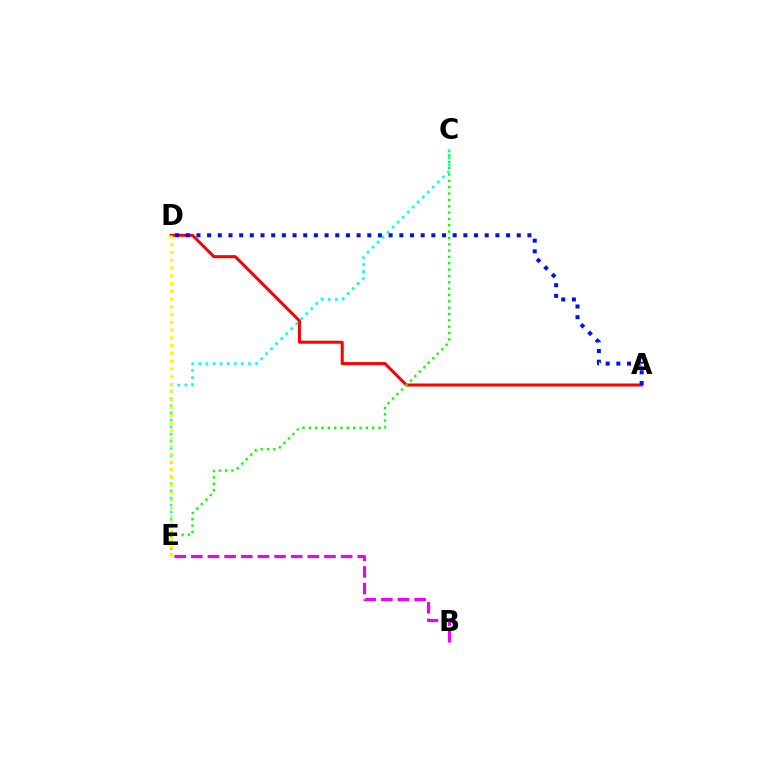{('B', 'E'): [{'color': '#ee00ff', 'line_style': 'dashed', 'thickness': 2.26}], ('A', 'D'): [{'color': '#ff0000', 'line_style': 'solid', 'thickness': 2.18}, {'color': '#0010ff', 'line_style': 'dotted', 'thickness': 2.9}], ('C', 'E'): [{'color': '#00fff6', 'line_style': 'dotted', 'thickness': 1.93}, {'color': '#08ff00', 'line_style': 'dotted', 'thickness': 1.72}], ('D', 'E'): [{'color': '#fcf500', 'line_style': 'dotted', 'thickness': 2.11}]}